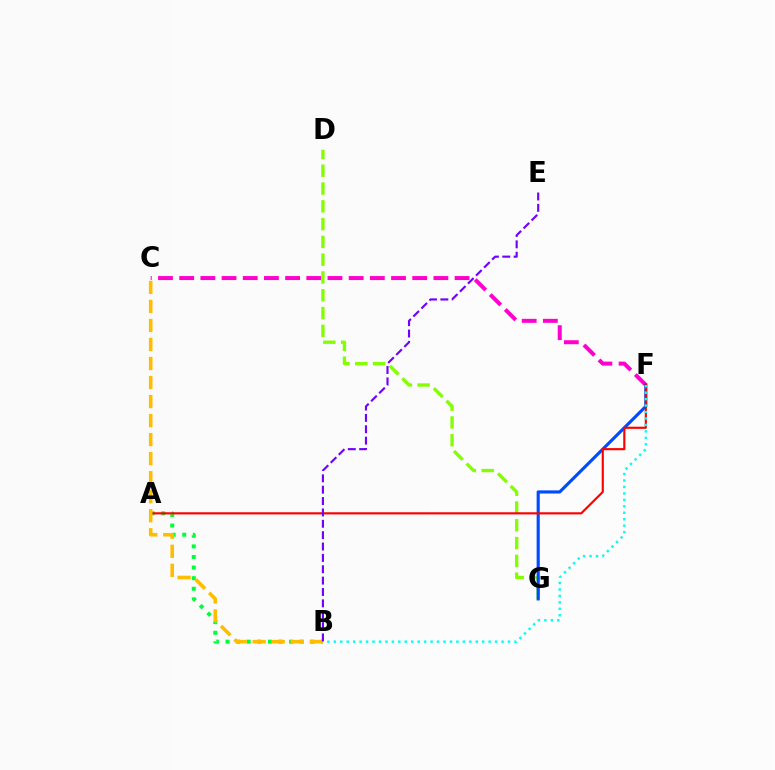{('C', 'F'): [{'color': '#ff00cf', 'line_style': 'dashed', 'thickness': 2.88}], ('D', 'G'): [{'color': '#84ff00', 'line_style': 'dashed', 'thickness': 2.42}], ('F', 'G'): [{'color': '#004bff', 'line_style': 'solid', 'thickness': 2.25}], ('A', 'B'): [{'color': '#00ff39', 'line_style': 'dotted', 'thickness': 2.88}], ('A', 'F'): [{'color': '#ff0000', 'line_style': 'solid', 'thickness': 1.55}], ('B', 'C'): [{'color': '#ffbd00', 'line_style': 'dashed', 'thickness': 2.58}], ('B', 'F'): [{'color': '#00fff6', 'line_style': 'dotted', 'thickness': 1.75}], ('B', 'E'): [{'color': '#7200ff', 'line_style': 'dashed', 'thickness': 1.54}]}